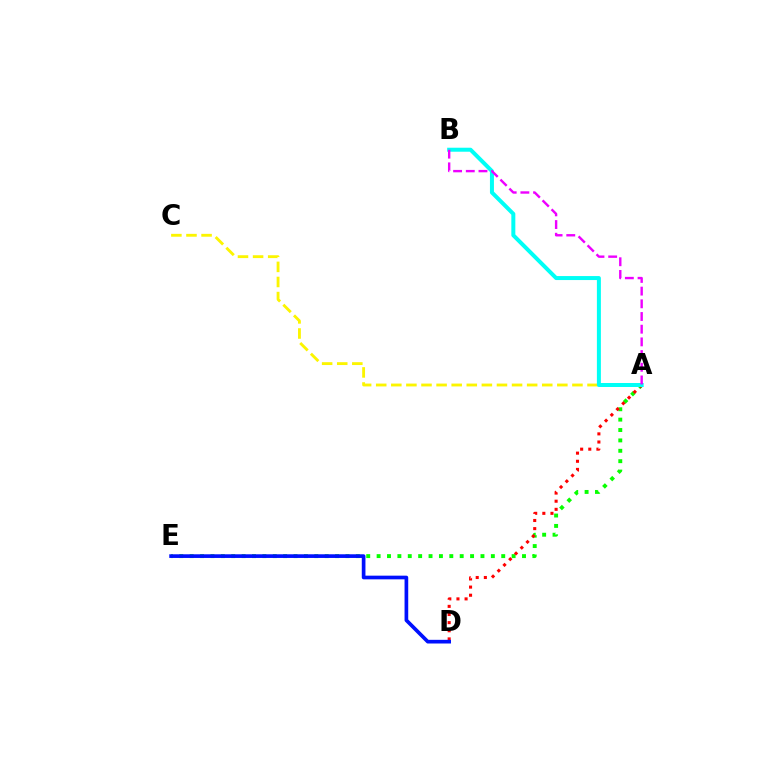{('A', 'C'): [{'color': '#fcf500', 'line_style': 'dashed', 'thickness': 2.05}], ('A', 'E'): [{'color': '#08ff00', 'line_style': 'dotted', 'thickness': 2.82}], ('A', 'D'): [{'color': '#ff0000', 'line_style': 'dotted', 'thickness': 2.21}], ('D', 'E'): [{'color': '#0010ff', 'line_style': 'solid', 'thickness': 2.65}], ('A', 'B'): [{'color': '#00fff6', 'line_style': 'solid', 'thickness': 2.88}, {'color': '#ee00ff', 'line_style': 'dashed', 'thickness': 1.72}]}